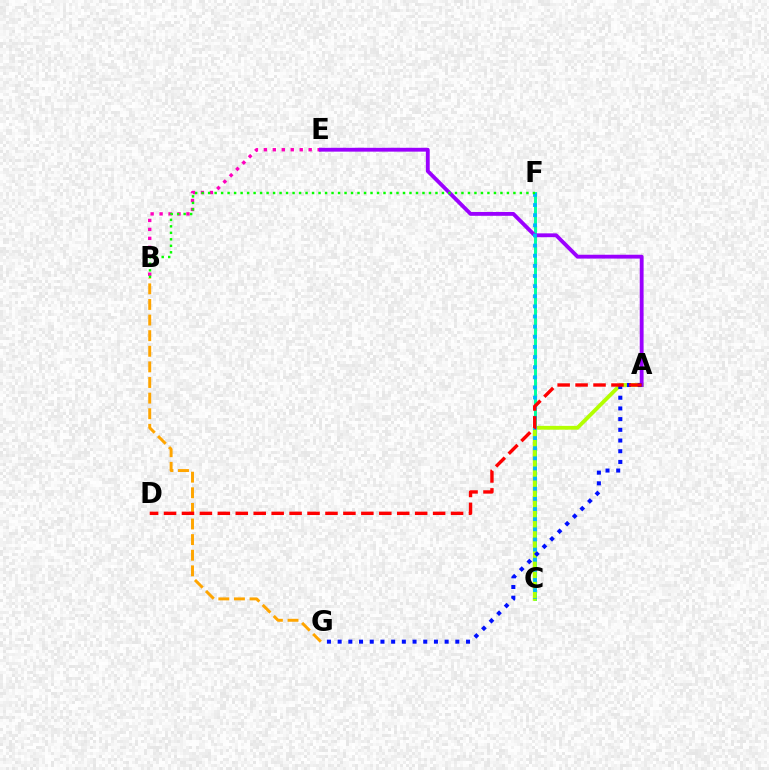{('C', 'F'): [{'color': '#00ff9d', 'line_style': 'solid', 'thickness': 2.12}, {'color': '#00b5ff', 'line_style': 'dotted', 'thickness': 2.75}], ('B', 'E'): [{'color': '#ff00bd', 'line_style': 'dotted', 'thickness': 2.43}], ('A', 'C'): [{'color': '#b3ff00', 'line_style': 'solid', 'thickness': 2.76}], ('A', 'E'): [{'color': '#9b00ff', 'line_style': 'solid', 'thickness': 2.76}], ('A', 'G'): [{'color': '#0010ff', 'line_style': 'dotted', 'thickness': 2.91}], ('B', 'F'): [{'color': '#08ff00', 'line_style': 'dotted', 'thickness': 1.76}], ('B', 'G'): [{'color': '#ffa500', 'line_style': 'dashed', 'thickness': 2.12}], ('A', 'D'): [{'color': '#ff0000', 'line_style': 'dashed', 'thickness': 2.44}]}